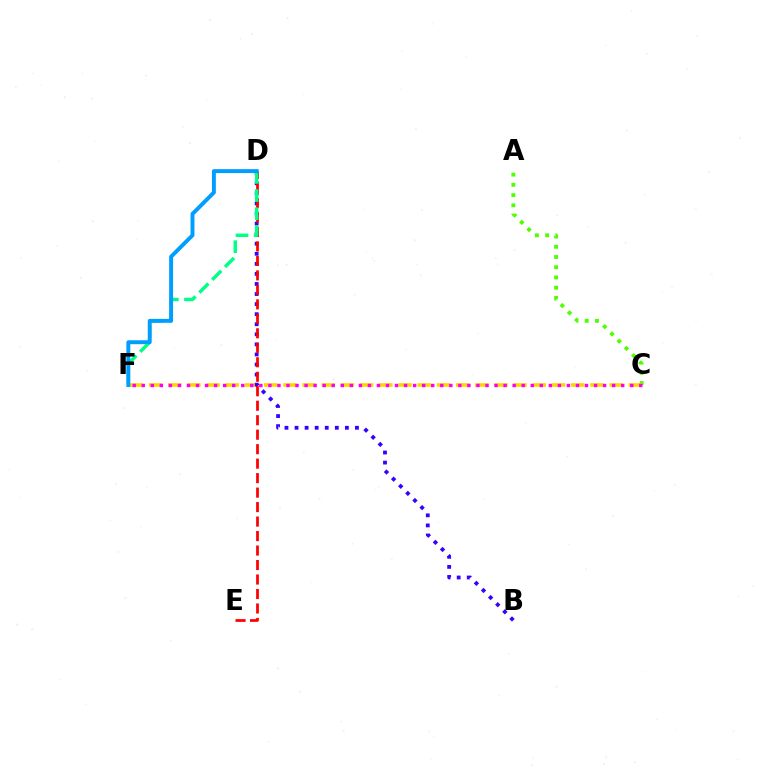{('A', 'C'): [{'color': '#4fff00', 'line_style': 'dotted', 'thickness': 2.78}], ('C', 'F'): [{'color': '#ffd500', 'line_style': 'dashed', 'thickness': 2.61}, {'color': '#ff00ed', 'line_style': 'dotted', 'thickness': 2.46}], ('B', 'D'): [{'color': '#3700ff', 'line_style': 'dotted', 'thickness': 2.74}], ('D', 'E'): [{'color': '#ff0000', 'line_style': 'dashed', 'thickness': 1.97}], ('D', 'F'): [{'color': '#00ff86', 'line_style': 'dashed', 'thickness': 2.46}, {'color': '#009eff', 'line_style': 'solid', 'thickness': 2.83}]}